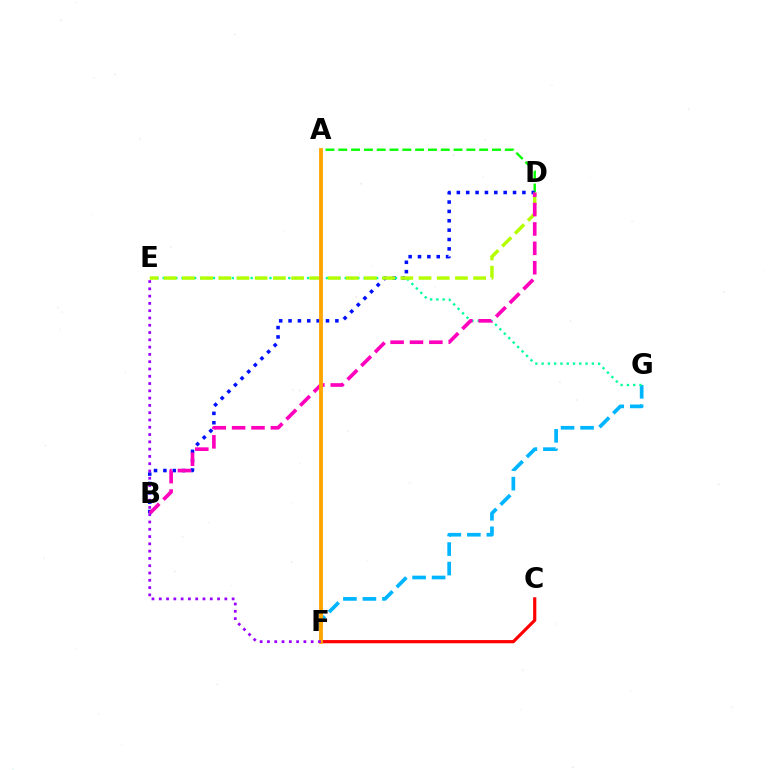{('A', 'D'): [{'color': '#08ff00', 'line_style': 'dashed', 'thickness': 1.74}], ('F', 'G'): [{'color': '#00b5ff', 'line_style': 'dashed', 'thickness': 2.65}], ('B', 'D'): [{'color': '#0010ff', 'line_style': 'dotted', 'thickness': 2.54}, {'color': '#ff00bd', 'line_style': 'dashed', 'thickness': 2.63}], ('E', 'G'): [{'color': '#00ff9d', 'line_style': 'dotted', 'thickness': 1.71}], ('C', 'F'): [{'color': '#ff0000', 'line_style': 'solid', 'thickness': 2.3}], ('D', 'E'): [{'color': '#b3ff00', 'line_style': 'dashed', 'thickness': 2.47}], ('A', 'F'): [{'color': '#ffa500', 'line_style': 'solid', 'thickness': 2.76}], ('E', 'F'): [{'color': '#9b00ff', 'line_style': 'dotted', 'thickness': 1.98}]}